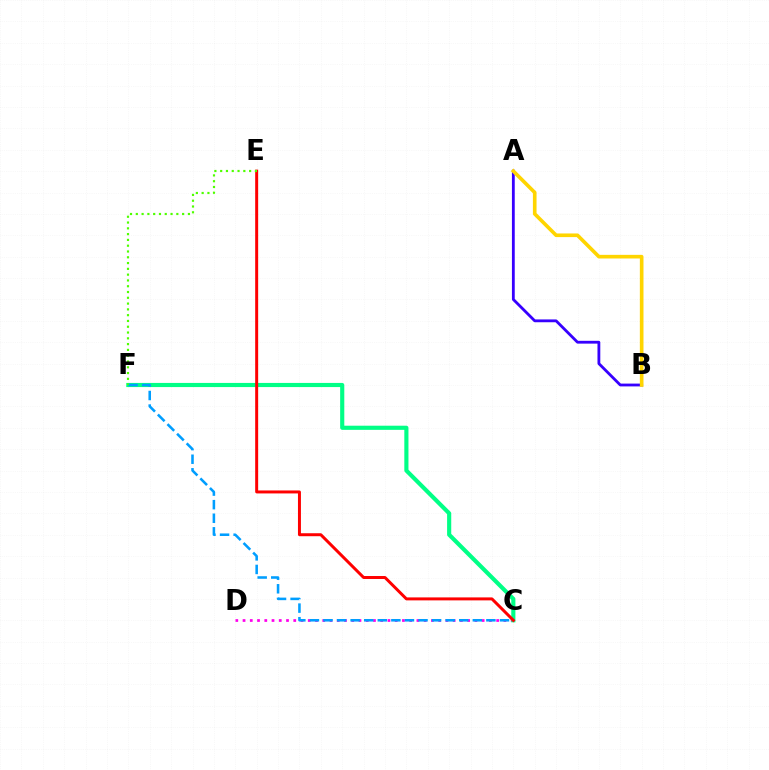{('C', 'D'): [{'color': '#ff00ed', 'line_style': 'dotted', 'thickness': 1.97}], ('C', 'F'): [{'color': '#00ff86', 'line_style': 'solid', 'thickness': 2.98}, {'color': '#009eff', 'line_style': 'dashed', 'thickness': 1.84}], ('C', 'E'): [{'color': '#ff0000', 'line_style': 'solid', 'thickness': 2.14}], ('A', 'B'): [{'color': '#3700ff', 'line_style': 'solid', 'thickness': 2.03}, {'color': '#ffd500', 'line_style': 'solid', 'thickness': 2.62}], ('E', 'F'): [{'color': '#4fff00', 'line_style': 'dotted', 'thickness': 1.57}]}